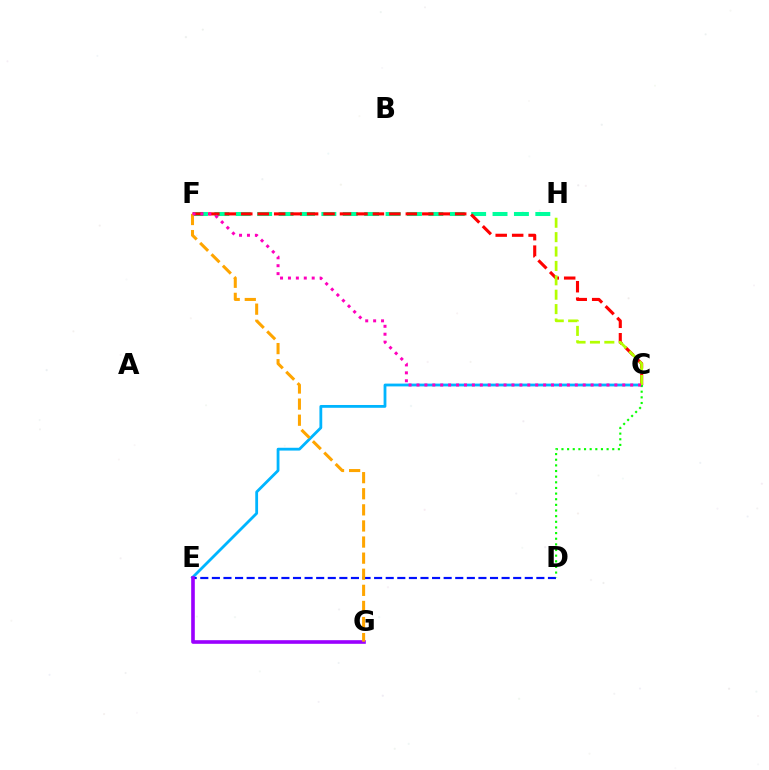{('F', 'H'): [{'color': '#00ff9d', 'line_style': 'dashed', 'thickness': 2.91}], ('C', 'E'): [{'color': '#00b5ff', 'line_style': 'solid', 'thickness': 2.02}], ('C', 'F'): [{'color': '#ff0000', 'line_style': 'dashed', 'thickness': 2.24}, {'color': '#ff00bd', 'line_style': 'dotted', 'thickness': 2.15}], ('D', 'E'): [{'color': '#0010ff', 'line_style': 'dashed', 'thickness': 1.57}], ('E', 'G'): [{'color': '#9b00ff', 'line_style': 'solid', 'thickness': 2.61}], ('C', 'H'): [{'color': '#b3ff00', 'line_style': 'dashed', 'thickness': 1.95}], ('C', 'D'): [{'color': '#08ff00', 'line_style': 'dotted', 'thickness': 1.53}], ('F', 'G'): [{'color': '#ffa500', 'line_style': 'dashed', 'thickness': 2.19}]}